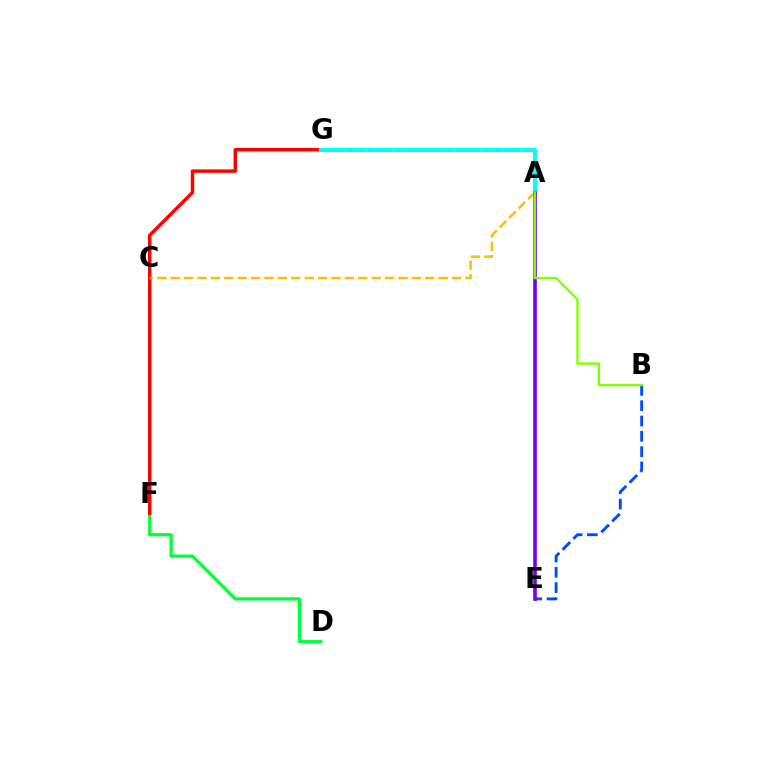{('D', 'F'): [{'color': '#00ff39', 'line_style': 'solid', 'thickness': 2.31}], ('F', 'G'): [{'color': '#ff0000', 'line_style': 'solid', 'thickness': 2.48}], ('B', 'E'): [{'color': '#004bff', 'line_style': 'dashed', 'thickness': 2.08}], ('A', 'C'): [{'color': '#ffbd00', 'line_style': 'dashed', 'thickness': 1.82}], ('A', 'G'): [{'color': '#ff00cf', 'line_style': 'dotted', 'thickness': 2.67}, {'color': '#00fff6', 'line_style': 'solid', 'thickness': 2.81}], ('A', 'E'): [{'color': '#7200ff', 'line_style': 'solid', 'thickness': 2.6}], ('A', 'B'): [{'color': '#84ff00', 'line_style': 'solid', 'thickness': 1.73}]}